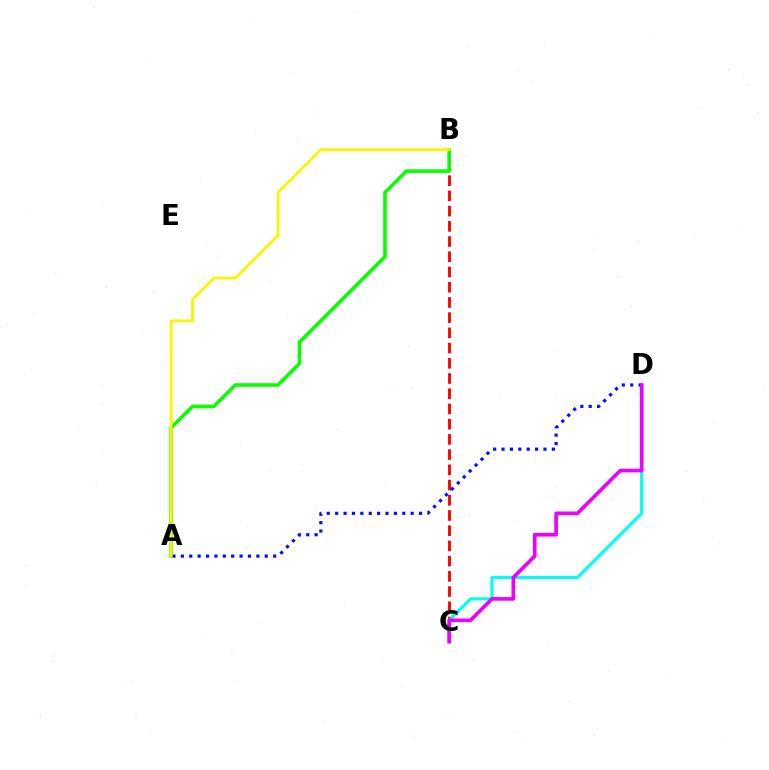{('B', 'C'): [{'color': '#ff0000', 'line_style': 'dashed', 'thickness': 2.07}], ('A', 'B'): [{'color': '#08ff00', 'line_style': 'solid', 'thickness': 2.58}, {'color': '#fcf500', 'line_style': 'solid', 'thickness': 2.02}], ('A', 'D'): [{'color': '#0010ff', 'line_style': 'dotted', 'thickness': 2.28}], ('C', 'D'): [{'color': '#00fff6', 'line_style': 'solid', 'thickness': 2.27}, {'color': '#ee00ff', 'line_style': 'solid', 'thickness': 2.64}]}